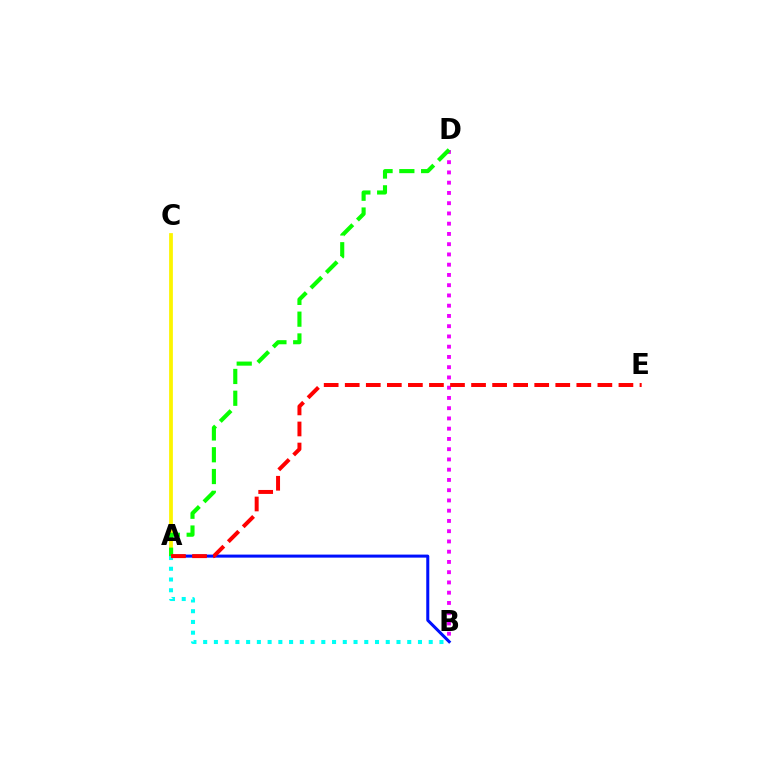{('B', 'D'): [{'color': '#ee00ff', 'line_style': 'dotted', 'thickness': 2.78}], ('A', 'B'): [{'color': '#0010ff', 'line_style': 'solid', 'thickness': 2.18}, {'color': '#00fff6', 'line_style': 'dotted', 'thickness': 2.92}], ('A', 'C'): [{'color': '#fcf500', 'line_style': 'solid', 'thickness': 2.71}], ('A', 'D'): [{'color': '#08ff00', 'line_style': 'dashed', 'thickness': 2.96}], ('A', 'E'): [{'color': '#ff0000', 'line_style': 'dashed', 'thickness': 2.86}]}